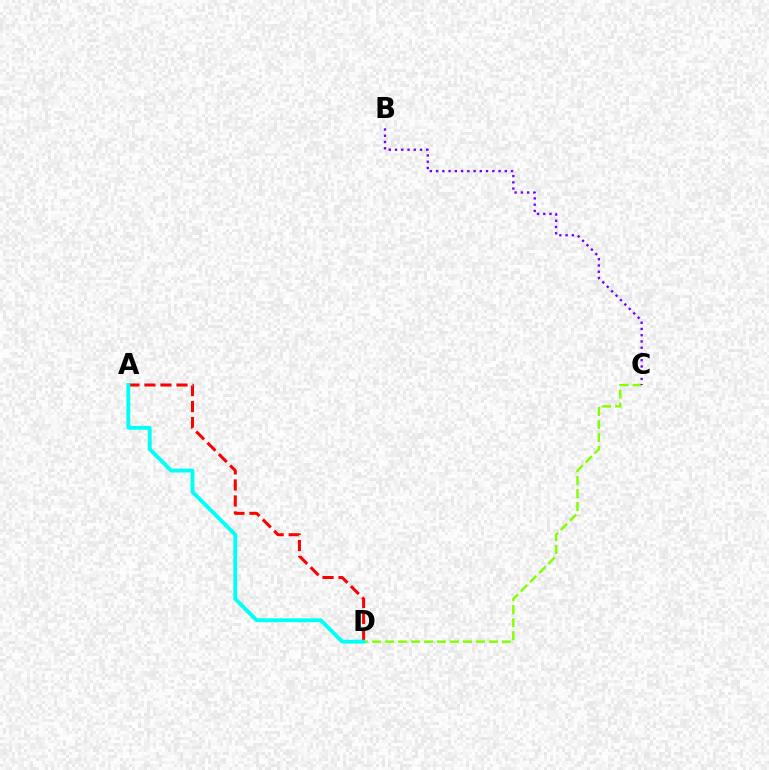{('C', 'D'): [{'color': '#84ff00', 'line_style': 'dashed', 'thickness': 1.76}], ('B', 'C'): [{'color': '#7200ff', 'line_style': 'dotted', 'thickness': 1.7}], ('A', 'D'): [{'color': '#ff0000', 'line_style': 'dashed', 'thickness': 2.18}, {'color': '#00fff6', 'line_style': 'solid', 'thickness': 2.78}]}